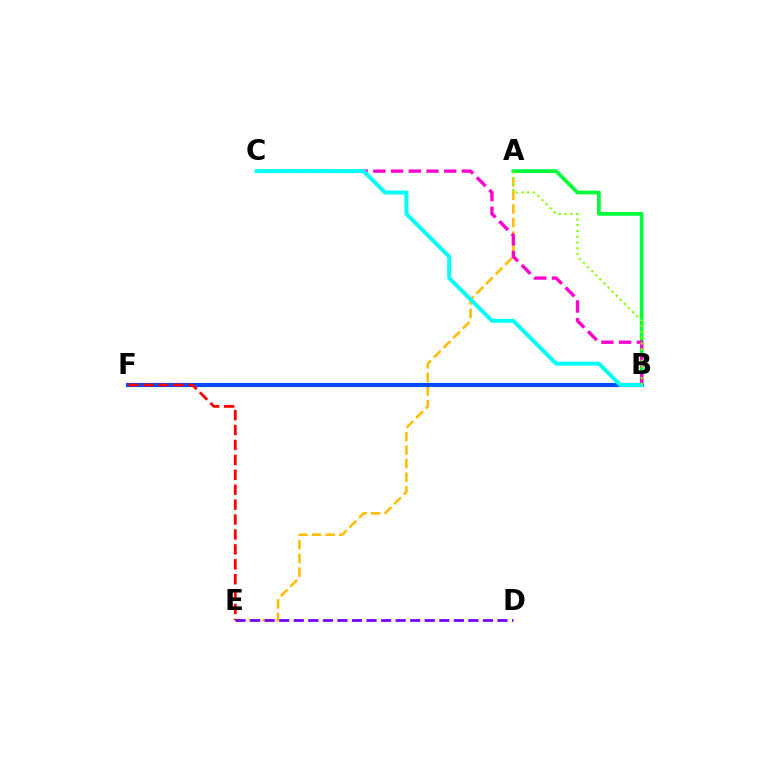{('A', 'E'): [{'color': '#ffbd00', 'line_style': 'dashed', 'thickness': 1.85}], ('A', 'B'): [{'color': '#00ff39', 'line_style': 'solid', 'thickness': 2.67}, {'color': '#84ff00', 'line_style': 'dotted', 'thickness': 1.57}], ('B', 'F'): [{'color': '#004bff', 'line_style': 'solid', 'thickness': 2.97}], ('B', 'C'): [{'color': '#ff00cf', 'line_style': 'dashed', 'thickness': 2.41}, {'color': '#00fff6', 'line_style': 'solid', 'thickness': 2.85}], ('D', 'E'): [{'color': '#7200ff', 'line_style': 'dashed', 'thickness': 1.98}], ('E', 'F'): [{'color': '#ff0000', 'line_style': 'dashed', 'thickness': 2.03}]}